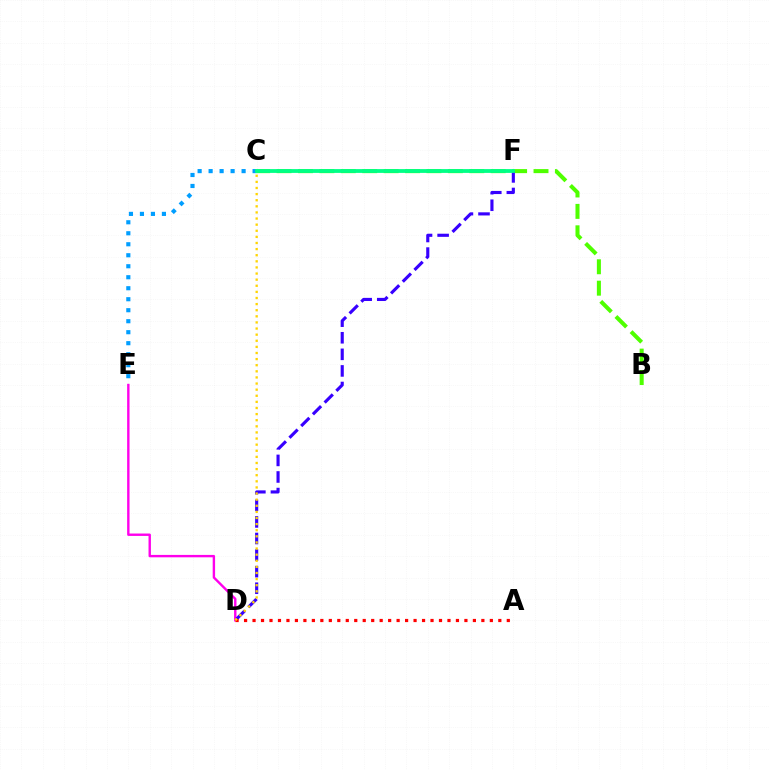{('C', 'E'): [{'color': '#009eff', 'line_style': 'dotted', 'thickness': 2.99}], ('B', 'C'): [{'color': '#4fff00', 'line_style': 'dashed', 'thickness': 2.91}], ('D', 'E'): [{'color': '#ff00ed', 'line_style': 'solid', 'thickness': 1.73}], ('D', 'F'): [{'color': '#3700ff', 'line_style': 'dashed', 'thickness': 2.25}], ('A', 'D'): [{'color': '#ff0000', 'line_style': 'dotted', 'thickness': 2.3}], ('C', 'F'): [{'color': '#00ff86', 'line_style': 'solid', 'thickness': 2.74}], ('C', 'D'): [{'color': '#ffd500', 'line_style': 'dotted', 'thickness': 1.66}]}